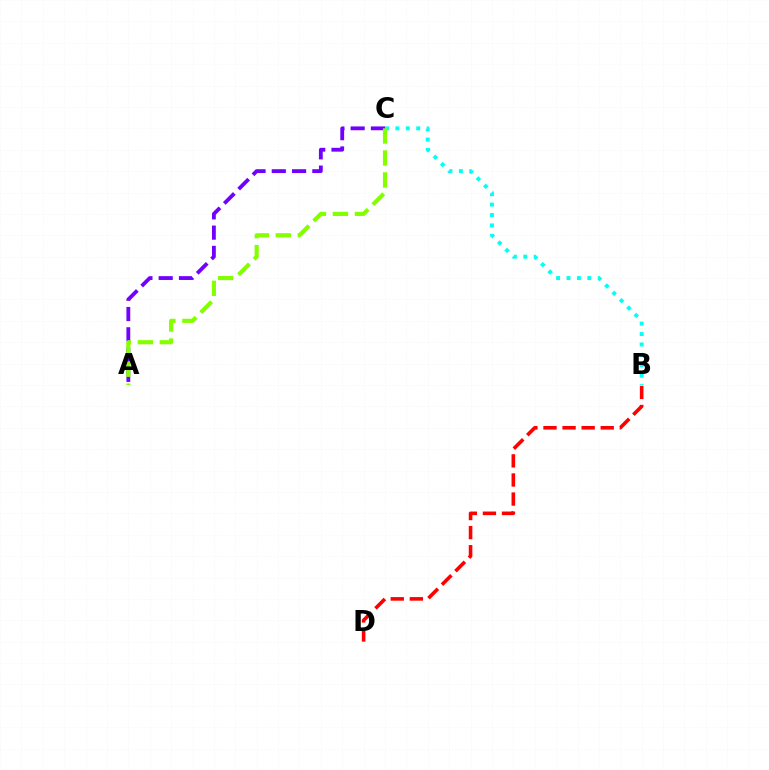{('A', 'C'): [{'color': '#7200ff', 'line_style': 'dashed', 'thickness': 2.75}, {'color': '#84ff00', 'line_style': 'dashed', 'thickness': 2.99}], ('B', 'D'): [{'color': '#ff0000', 'line_style': 'dashed', 'thickness': 2.59}], ('B', 'C'): [{'color': '#00fff6', 'line_style': 'dotted', 'thickness': 2.83}]}